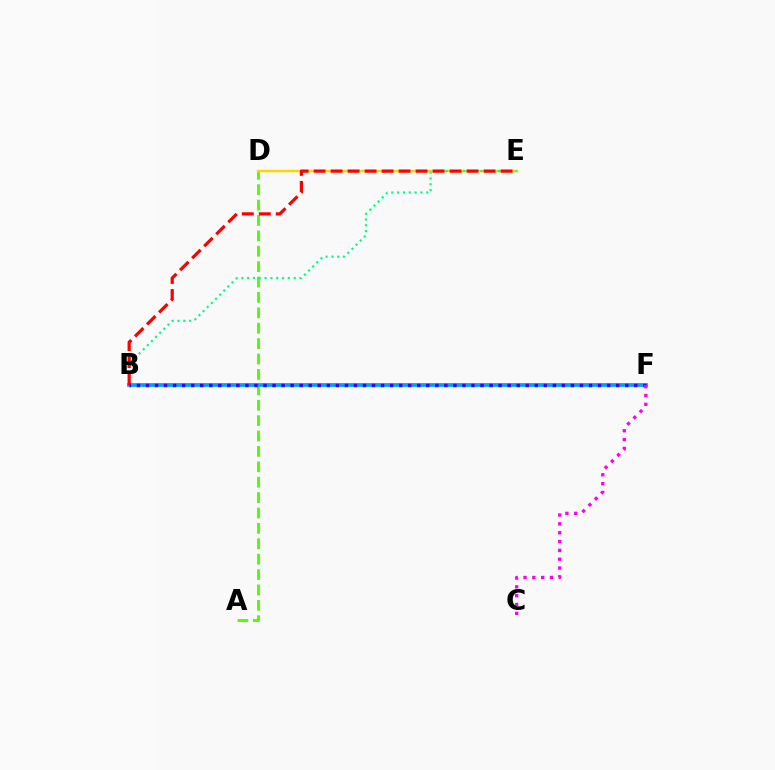{('A', 'D'): [{'color': '#4fff00', 'line_style': 'dashed', 'thickness': 2.09}], ('D', 'E'): [{'color': '#ffd500', 'line_style': 'solid', 'thickness': 1.79}], ('B', 'F'): [{'color': '#009eff', 'line_style': 'solid', 'thickness': 2.7}, {'color': '#3700ff', 'line_style': 'dotted', 'thickness': 2.46}], ('B', 'E'): [{'color': '#00ff86', 'line_style': 'dotted', 'thickness': 1.58}, {'color': '#ff0000', 'line_style': 'dashed', 'thickness': 2.31}], ('C', 'F'): [{'color': '#ff00ed', 'line_style': 'dotted', 'thickness': 2.4}]}